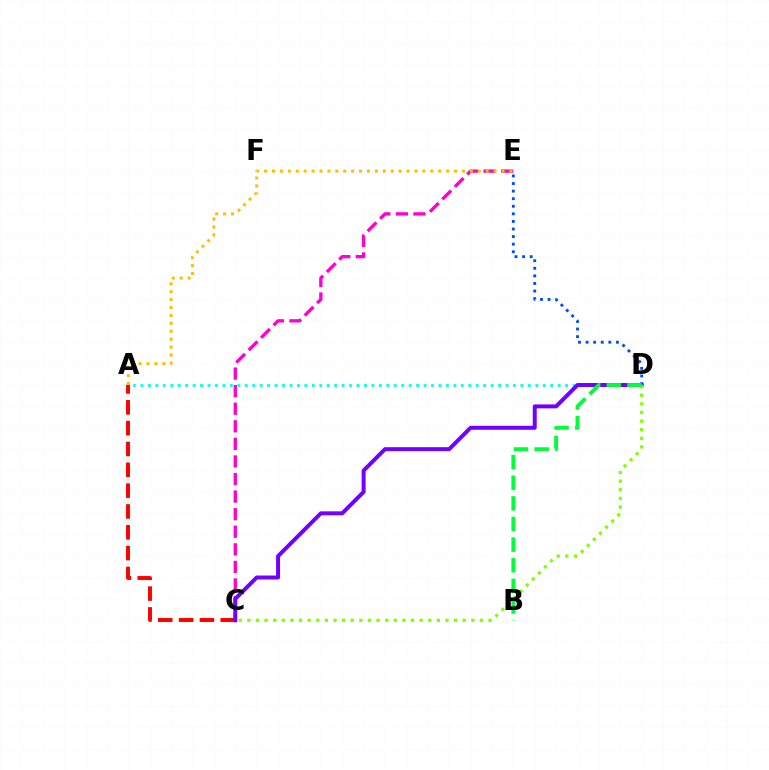{('C', 'E'): [{'color': '#ff00cf', 'line_style': 'dashed', 'thickness': 2.39}], ('A', 'C'): [{'color': '#ff0000', 'line_style': 'dashed', 'thickness': 2.83}], ('A', 'D'): [{'color': '#00fff6', 'line_style': 'dotted', 'thickness': 2.02}], ('C', 'D'): [{'color': '#7200ff', 'line_style': 'solid', 'thickness': 2.86}, {'color': '#84ff00', 'line_style': 'dotted', 'thickness': 2.34}], ('A', 'E'): [{'color': '#ffbd00', 'line_style': 'dotted', 'thickness': 2.15}], ('D', 'E'): [{'color': '#004bff', 'line_style': 'dotted', 'thickness': 2.06}], ('B', 'D'): [{'color': '#00ff39', 'line_style': 'dashed', 'thickness': 2.8}]}